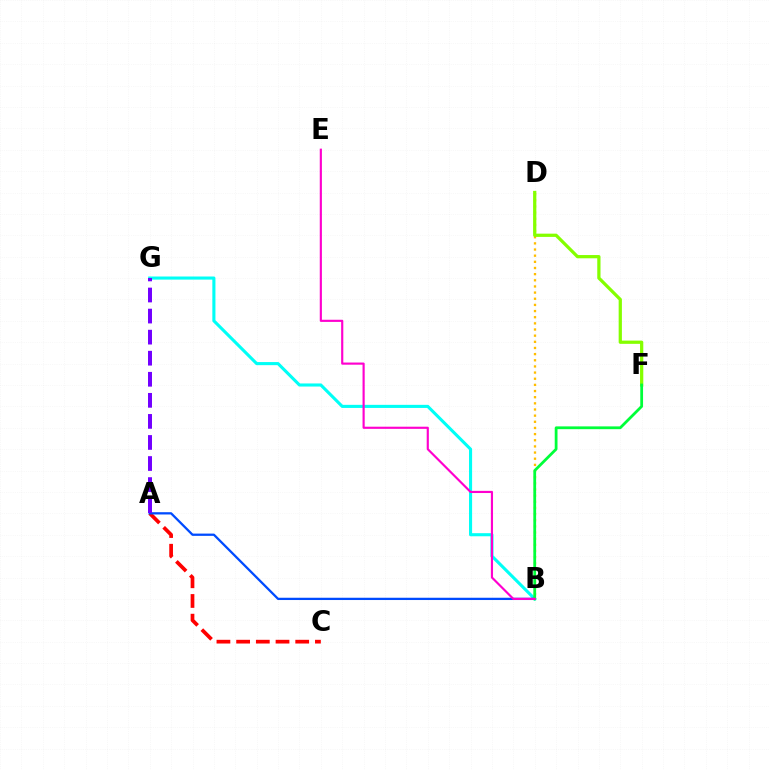{('B', 'G'): [{'color': '#00fff6', 'line_style': 'solid', 'thickness': 2.23}], ('B', 'D'): [{'color': '#ffbd00', 'line_style': 'dotted', 'thickness': 1.67}], ('A', 'C'): [{'color': '#ff0000', 'line_style': 'dashed', 'thickness': 2.68}], ('A', 'B'): [{'color': '#004bff', 'line_style': 'solid', 'thickness': 1.64}], ('D', 'F'): [{'color': '#84ff00', 'line_style': 'solid', 'thickness': 2.34}], ('A', 'G'): [{'color': '#7200ff', 'line_style': 'dashed', 'thickness': 2.86}], ('B', 'F'): [{'color': '#00ff39', 'line_style': 'solid', 'thickness': 2.0}], ('B', 'E'): [{'color': '#ff00cf', 'line_style': 'solid', 'thickness': 1.55}]}